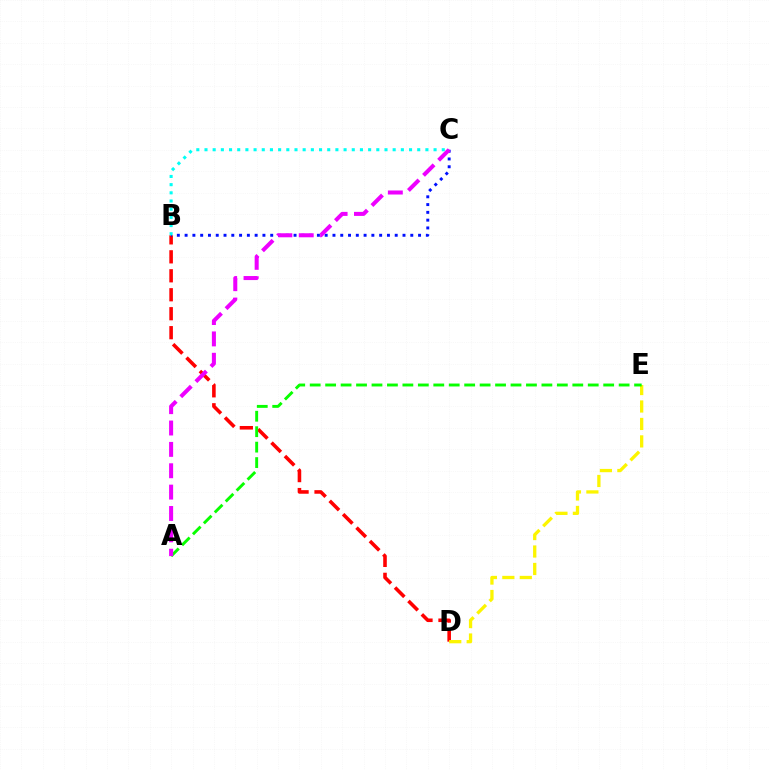{('B', 'D'): [{'color': '#ff0000', 'line_style': 'dashed', 'thickness': 2.58}], ('D', 'E'): [{'color': '#fcf500', 'line_style': 'dashed', 'thickness': 2.37}], ('A', 'E'): [{'color': '#08ff00', 'line_style': 'dashed', 'thickness': 2.1}], ('B', 'C'): [{'color': '#0010ff', 'line_style': 'dotted', 'thickness': 2.11}, {'color': '#00fff6', 'line_style': 'dotted', 'thickness': 2.22}], ('A', 'C'): [{'color': '#ee00ff', 'line_style': 'dashed', 'thickness': 2.9}]}